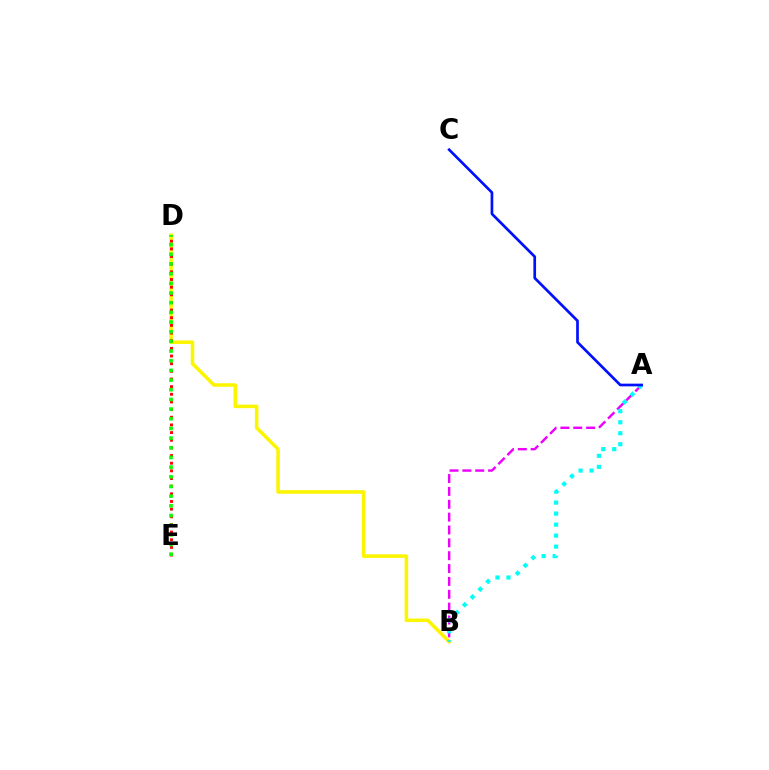{('B', 'D'): [{'color': '#fcf500', 'line_style': 'solid', 'thickness': 2.55}], ('D', 'E'): [{'color': '#ff0000', 'line_style': 'dotted', 'thickness': 2.08}, {'color': '#08ff00', 'line_style': 'dotted', 'thickness': 2.63}], ('A', 'B'): [{'color': '#ee00ff', 'line_style': 'dashed', 'thickness': 1.75}, {'color': '#00fff6', 'line_style': 'dotted', 'thickness': 2.99}], ('A', 'C'): [{'color': '#0010ff', 'line_style': 'solid', 'thickness': 1.94}]}